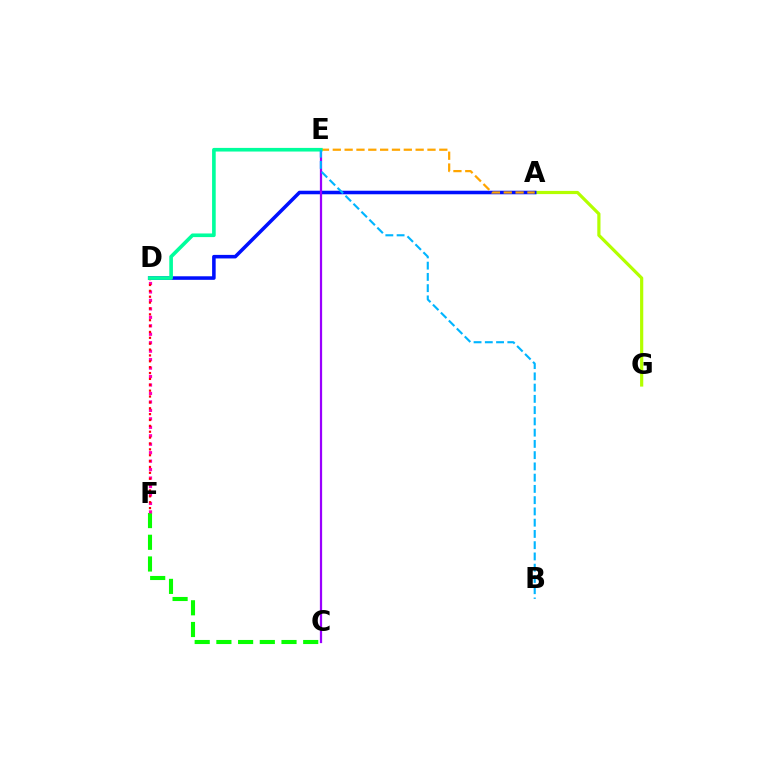{('C', 'F'): [{'color': '#08ff00', 'line_style': 'dashed', 'thickness': 2.95}], ('A', 'G'): [{'color': '#b3ff00', 'line_style': 'solid', 'thickness': 2.3}], ('D', 'F'): [{'color': '#ff00bd', 'line_style': 'dotted', 'thickness': 2.3}, {'color': '#ff0000', 'line_style': 'dotted', 'thickness': 1.6}], ('A', 'D'): [{'color': '#0010ff', 'line_style': 'solid', 'thickness': 2.56}], ('C', 'E'): [{'color': '#9b00ff', 'line_style': 'solid', 'thickness': 1.61}], ('A', 'E'): [{'color': '#ffa500', 'line_style': 'dashed', 'thickness': 1.61}], ('D', 'E'): [{'color': '#00ff9d', 'line_style': 'solid', 'thickness': 2.62}], ('B', 'E'): [{'color': '#00b5ff', 'line_style': 'dashed', 'thickness': 1.53}]}